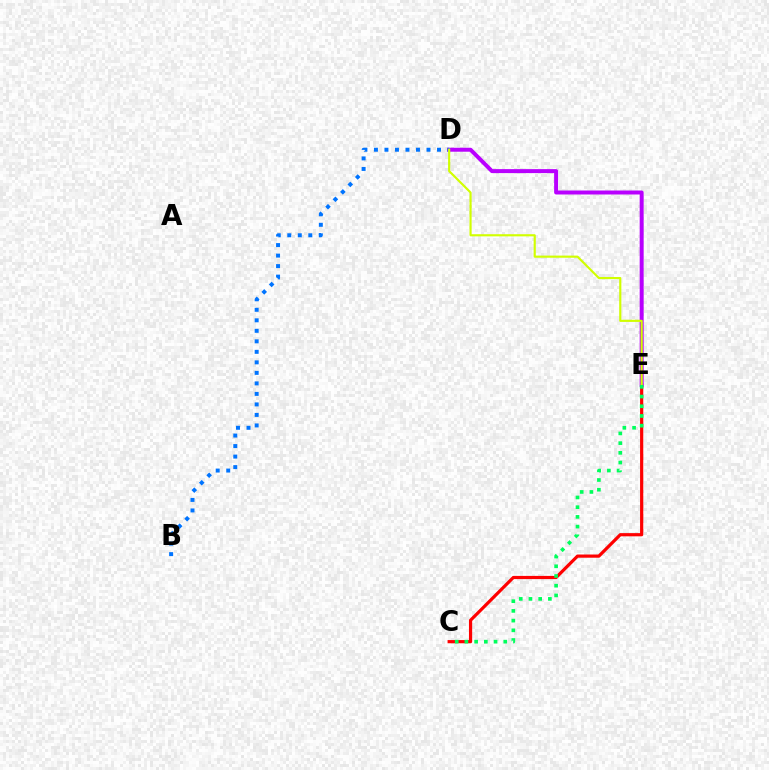{('C', 'E'): [{'color': '#ff0000', 'line_style': 'solid', 'thickness': 2.3}, {'color': '#00ff5c', 'line_style': 'dotted', 'thickness': 2.64}], ('D', 'E'): [{'color': '#b900ff', 'line_style': 'solid', 'thickness': 2.86}, {'color': '#d1ff00', 'line_style': 'solid', 'thickness': 1.55}], ('B', 'D'): [{'color': '#0074ff', 'line_style': 'dotted', 'thickness': 2.86}]}